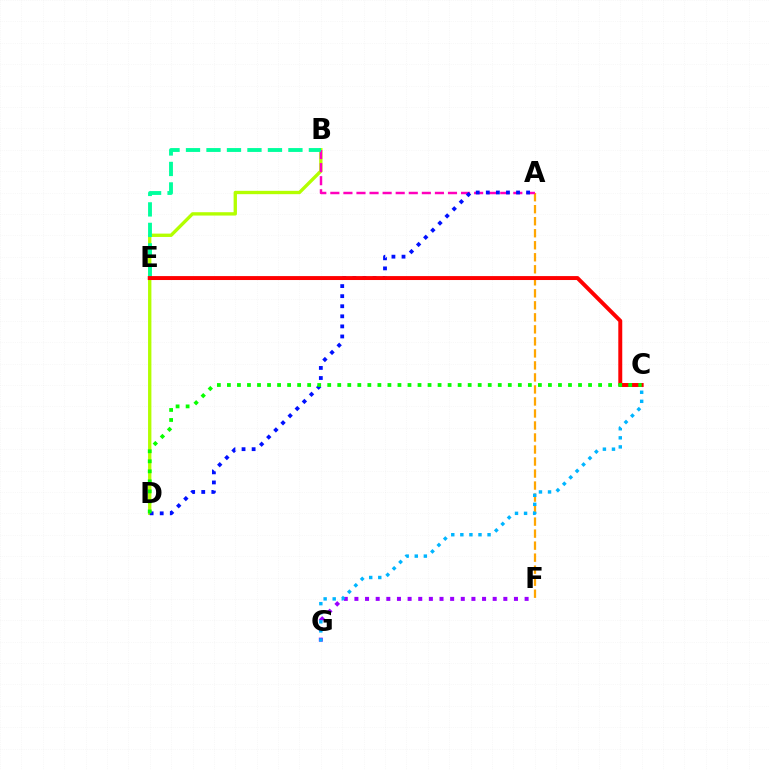{('B', 'D'): [{'color': '#b3ff00', 'line_style': 'solid', 'thickness': 2.41}], ('F', 'G'): [{'color': '#9b00ff', 'line_style': 'dotted', 'thickness': 2.89}], ('A', 'F'): [{'color': '#ffa500', 'line_style': 'dashed', 'thickness': 1.63}], ('A', 'B'): [{'color': '#ff00bd', 'line_style': 'dashed', 'thickness': 1.78}], ('A', 'D'): [{'color': '#0010ff', 'line_style': 'dotted', 'thickness': 2.74}], ('B', 'E'): [{'color': '#00ff9d', 'line_style': 'dashed', 'thickness': 2.78}], ('C', 'E'): [{'color': '#ff0000', 'line_style': 'solid', 'thickness': 2.84}], ('C', 'G'): [{'color': '#00b5ff', 'line_style': 'dotted', 'thickness': 2.46}], ('C', 'D'): [{'color': '#08ff00', 'line_style': 'dotted', 'thickness': 2.73}]}